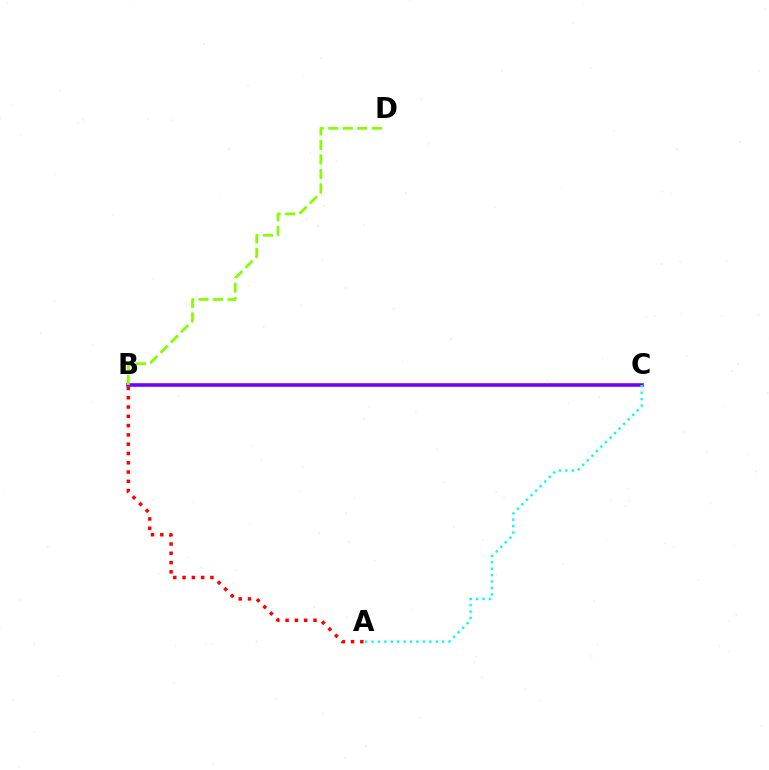{('B', 'C'): [{'color': '#7200ff', 'line_style': 'solid', 'thickness': 2.59}], ('B', 'D'): [{'color': '#84ff00', 'line_style': 'dashed', 'thickness': 1.97}], ('A', 'C'): [{'color': '#00fff6', 'line_style': 'dotted', 'thickness': 1.75}], ('A', 'B'): [{'color': '#ff0000', 'line_style': 'dotted', 'thickness': 2.52}]}